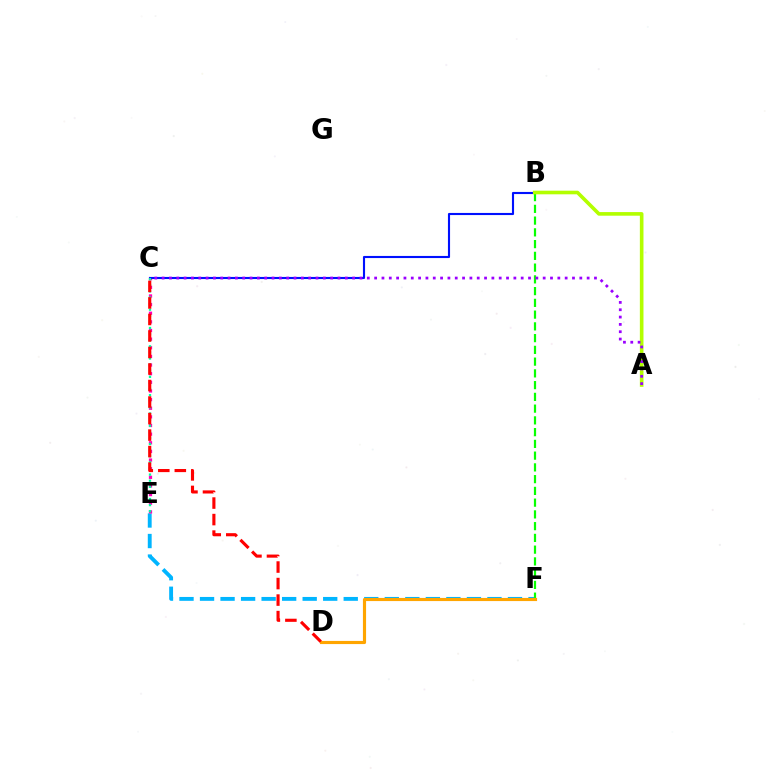{('E', 'F'): [{'color': '#00b5ff', 'line_style': 'dashed', 'thickness': 2.79}], ('C', 'E'): [{'color': '#ff00bd', 'line_style': 'dotted', 'thickness': 2.35}, {'color': '#00ff9d', 'line_style': 'dotted', 'thickness': 1.66}], ('B', 'C'): [{'color': '#0010ff', 'line_style': 'solid', 'thickness': 1.52}], ('B', 'F'): [{'color': '#08ff00', 'line_style': 'dashed', 'thickness': 1.6}], ('D', 'F'): [{'color': '#ffa500', 'line_style': 'solid', 'thickness': 2.26}], ('A', 'B'): [{'color': '#b3ff00', 'line_style': 'solid', 'thickness': 2.6}], ('A', 'C'): [{'color': '#9b00ff', 'line_style': 'dotted', 'thickness': 1.99}], ('C', 'D'): [{'color': '#ff0000', 'line_style': 'dashed', 'thickness': 2.24}]}